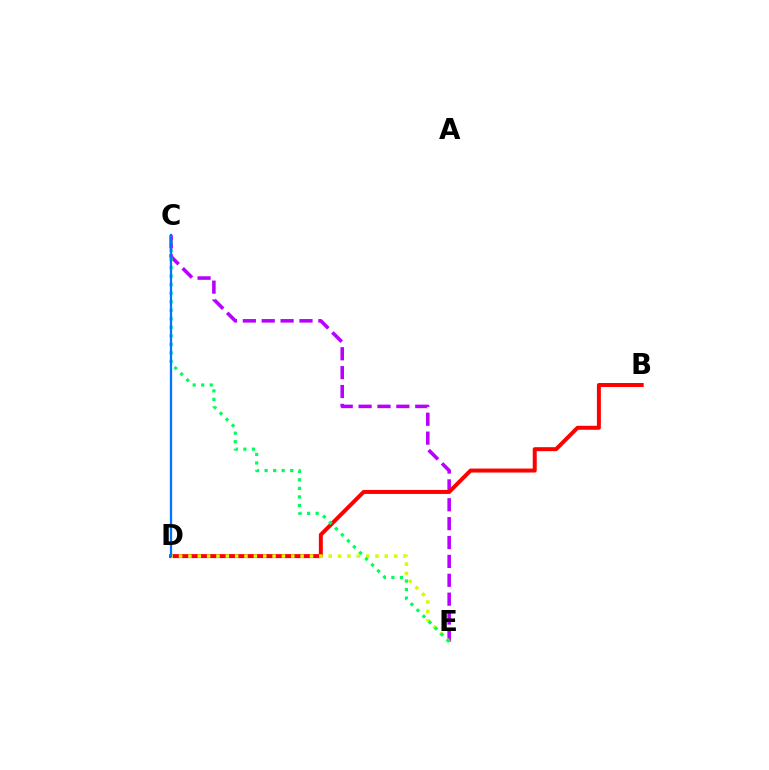{('C', 'E'): [{'color': '#b900ff', 'line_style': 'dashed', 'thickness': 2.56}, {'color': '#00ff5c', 'line_style': 'dotted', 'thickness': 2.32}], ('B', 'D'): [{'color': '#ff0000', 'line_style': 'solid', 'thickness': 2.86}], ('D', 'E'): [{'color': '#d1ff00', 'line_style': 'dotted', 'thickness': 2.54}], ('C', 'D'): [{'color': '#0074ff', 'line_style': 'solid', 'thickness': 1.64}]}